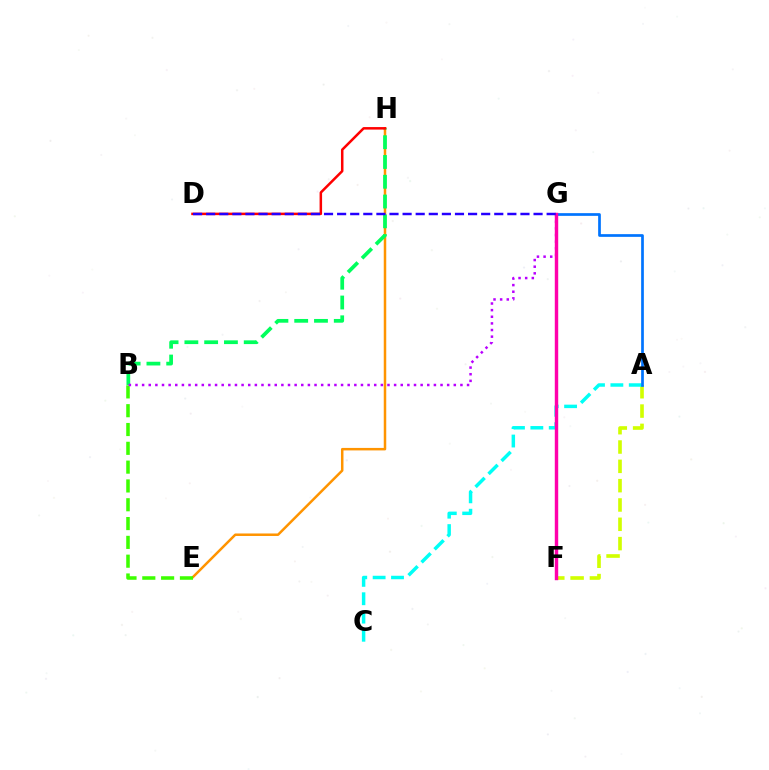{('E', 'H'): [{'color': '#ff9400', 'line_style': 'solid', 'thickness': 1.8}], ('A', 'F'): [{'color': '#d1ff00', 'line_style': 'dashed', 'thickness': 2.62}], ('A', 'C'): [{'color': '#00fff6', 'line_style': 'dashed', 'thickness': 2.5}], ('B', 'H'): [{'color': '#00ff5c', 'line_style': 'dashed', 'thickness': 2.69}], ('D', 'H'): [{'color': '#ff0000', 'line_style': 'solid', 'thickness': 1.81}], ('B', 'E'): [{'color': '#3dff00', 'line_style': 'dashed', 'thickness': 2.56}], ('B', 'G'): [{'color': '#b900ff', 'line_style': 'dotted', 'thickness': 1.8}], ('A', 'G'): [{'color': '#0074ff', 'line_style': 'solid', 'thickness': 1.95}], ('F', 'G'): [{'color': '#ff00ac', 'line_style': 'solid', 'thickness': 2.47}], ('D', 'G'): [{'color': '#2500ff', 'line_style': 'dashed', 'thickness': 1.78}]}